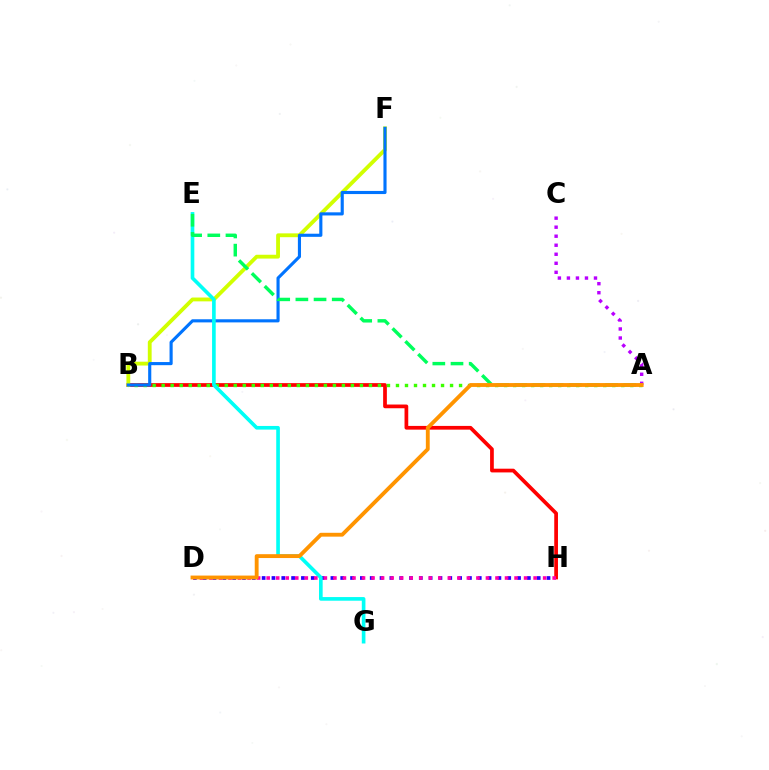{('D', 'H'): [{'color': '#2500ff', 'line_style': 'dotted', 'thickness': 2.67}, {'color': '#ff00ac', 'line_style': 'dotted', 'thickness': 2.59}], ('B', 'H'): [{'color': '#ff0000', 'line_style': 'solid', 'thickness': 2.68}], ('A', 'B'): [{'color': '#3dff00', 'line_style': 'dotted', 'thickness': 2.45}], ('B', 'F'): [{'color': '#d1ff00', 'line_style': 'solid', 'thickness': 2.76}, {'color': '#0074ff', 'line_style': 'solid', 'thickness': 2.25}], ('A', 'C'): [{'color': '#b900ff', 'line_style': 'dotted', 'thickness': 2.45}], ('E', 'G'): [{'color': '#00fff6', 'line_style': 'solid', 'thickness': 2.63}], ('A', 'E'): [{'color': '#00ff5c', 'line_style': 'dashed', 'thickness': 2.47}], ('A', 'D'): [{'color': '#ff9400', 'line_style': 'solid', 'thickness': 2.78}]}